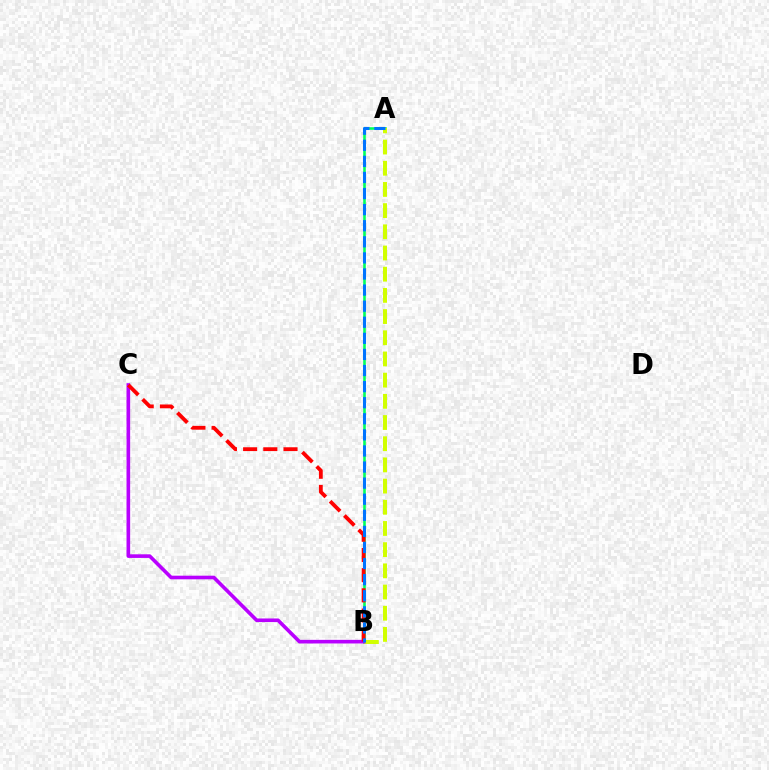{('A', 'B'): [{'color': '#00ff5c', 'line_style': 'solid', 'thickness': 1.87}, {'color': '#d1ff00', 'line_style': 'dashed', 'thickness': 2.88}, {'color': '#0074ff', 'line_style': 'dashed', 'thickness': 2.19}], ('B', 'C'): [{'color': '#b900ff', 'line_style': 'solid', 'thickness': 2.61}, {'color': '#ff0000', 'line_style': 'dashed', 'thickness': 2.74}]}